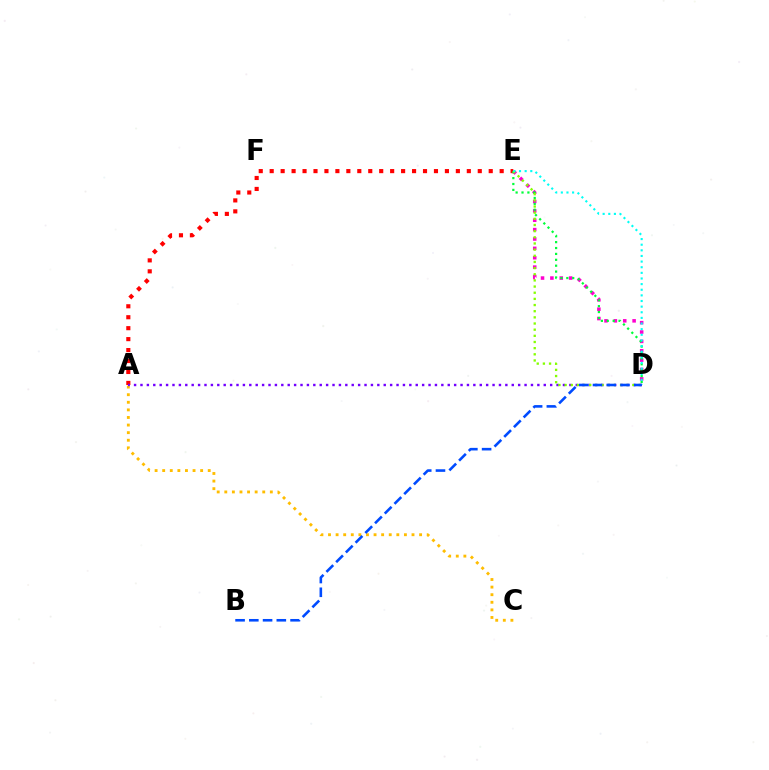{('D', 'E'): [{'color': '#ff00cf', 'line_style': 'dotted', 'thickness': 2.55}, {'color': '#00ff39', 'line_style': 'dotted', 'thickness': 1.6}, {'color': '#84ff00', 'line_style': 'dotted', 'thickness': 1.67}, {'color': '#00fff6', 'line_style': 'dotted', 'thickness': 1.53}], ('A', 'C'): [{'color': '#ffbd00', 'line_style': 'dotted', 'thickness': 2.06}], ('A', 'E'): [{'color': '#ff0000', 'line_style': 'dotted', 'thickness': 2.98}], ('A', 'D'): [{'color': '#7200ff', 'line_style': 'dotted', 'thickness': 1.74}], ('B', 'D'): [{'color': '#004bff', 'line_style': 'dashed', 'thickness': 1.87}]}